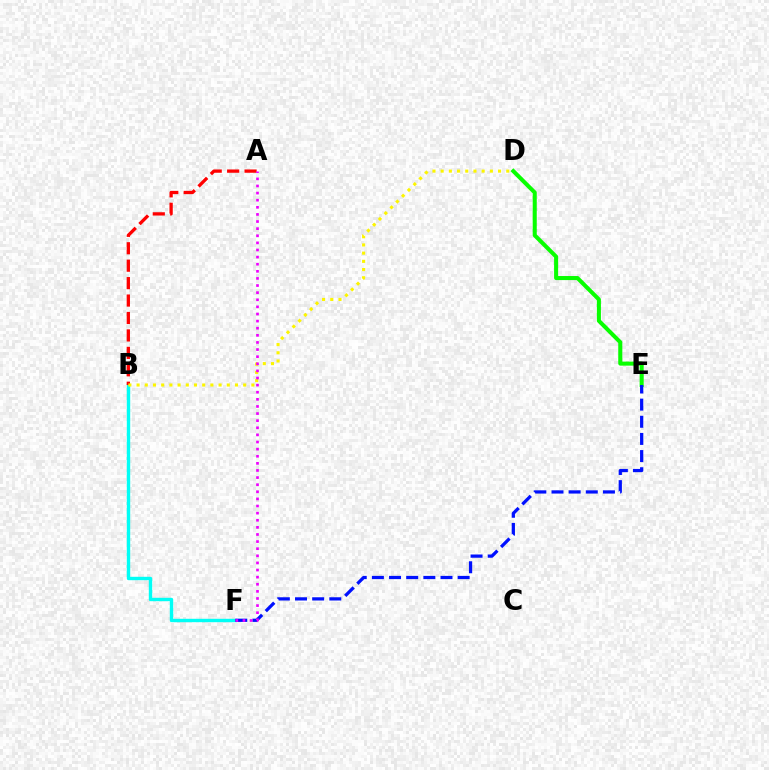{('B', 'F'): [{'color': '#00fff6', 'line_style': 'solid', 'thickness': 2.45}], ('A', 'B'): [{'color': '#ff0000', 'line_style': 'dashed', 'thickness': 2.37}], ('D', 'E'): [{'color': '#08ff00', 'line_style': 'solid', 'thickness': 2.92}], ('E', 'F'): [{'color': '#0010ff', 'line_style': 'dashed', 'thickness': 2.33}], ('B', 'D'): [{'color': '#fcf500', 'line_style': 'dotted', 'thickness': 2.23}], ('A', 'F'): [{'color': '#ee00ff', 'line_style': 'dotted', 'thickness': 1.93}]}